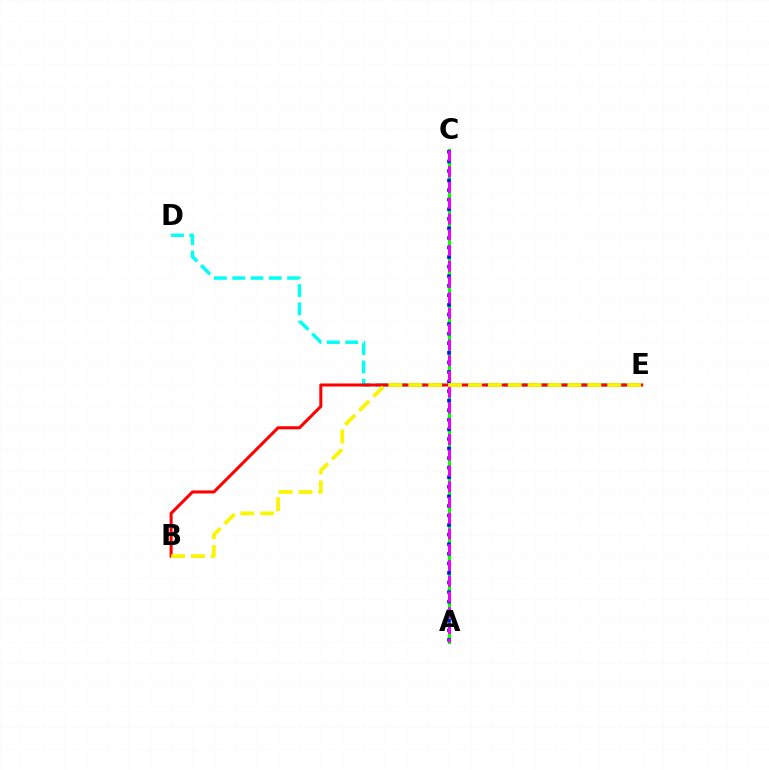{('D', 'E'): [{'color': '#00fff6', 'line_style': 'dashed', 'thickness': 2.48}], ('A', 'C'): [{'color': '#08ff00', 'line_style': 'solid', 'thickness': 2.29}, {'color': '#0010ff', 'line_style': 'dotted', 'thickness': 2.6}, {'color': '#ee00ff', 'line_style': 'dashed', 'thickness': 2.14}], ('B', 'E'): [{'color': '#ff0000', 'line_style': 'solid', 'thickness': 2.19}, {'color': '#fcf500', 'line_style': 'dashed', 'thickness': 2.7}]}